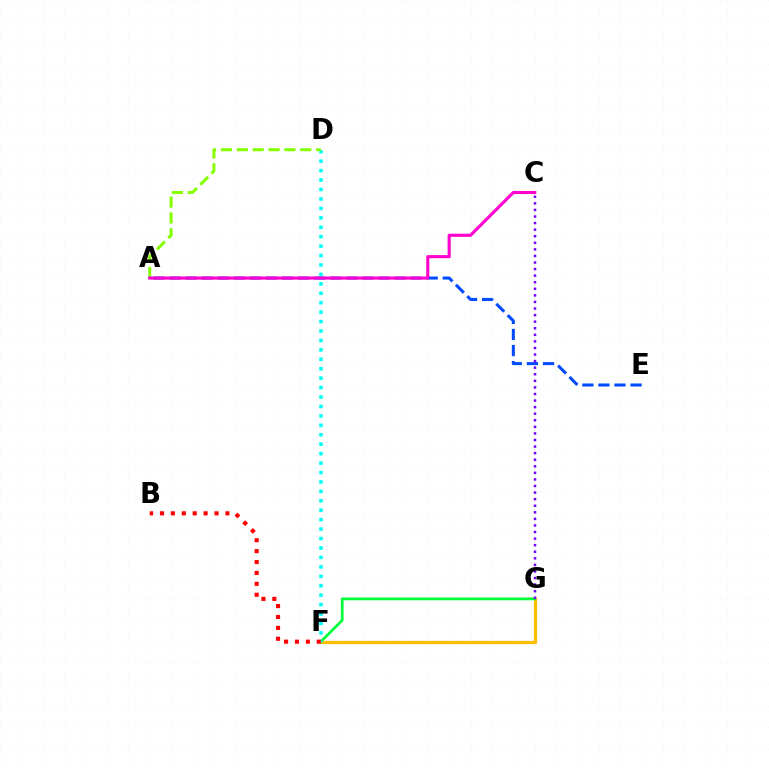{('F', 'G'): [{'color': '#ffbd00', 'line_style': 'solid', 'thickness': 2.35}, {'color': '#00ff39', 'line_style': 'solid', 'thickness': 1.97}], ('D', 'F'): [{'color': '#00fff6', 'line_style': 'dotted', 'thickness': 2.56}], ('B', 'F'): [{'color': '#ff0000', 'line_style': 'dotted', 'thickness': 2.96}], ('A', 'E'): [{'color': '#004bff', 'line_style': 'dashed', 'thickness': 2.18}], ('A', 'D'): [{'color': '#84ff00', 'line_style': 'dashed', 'thickness': 2.15}], ('C', 'G'): [{'color': '#7200ff', 'line_style': 'dotted', 'thickness': 1.79}], ('A', 'C'): [{'color': '#ff00cf', 'line_style': 'solid', 'thickness': 2.24}]}